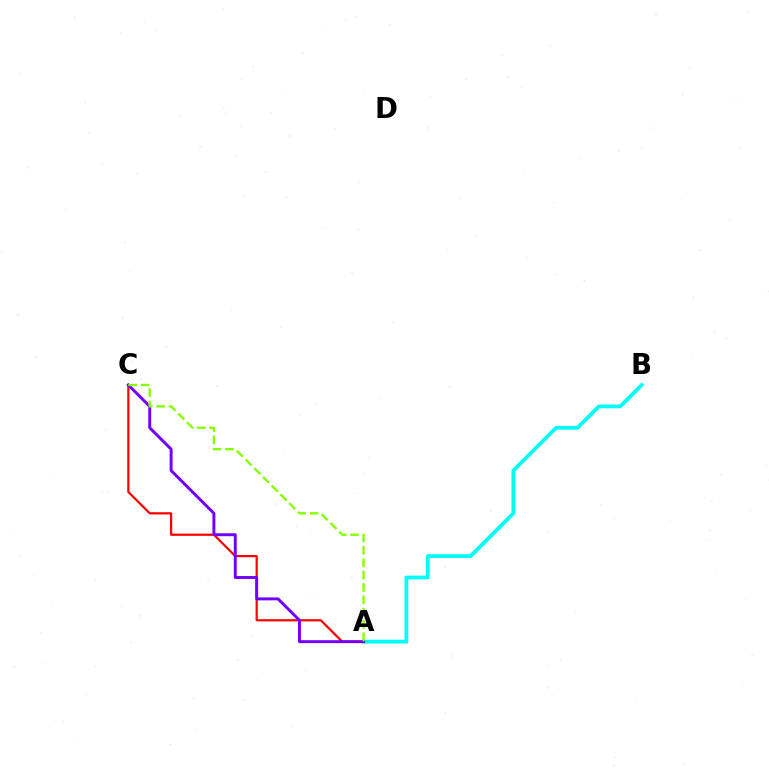{('A', 'C'): [{'color': '#ff0000', 'line_style': 'solid', 'thickness': 1.59}, {'color': '#7200ff', 'line_style': 'solid', 'thickness': 2.12}, {'color': '#84ff00', 'line_style': 'dashed', 'thickness': 1.68}], ('A', 'B'): [{'color': '#00fff6', 'line_style': 'solid', 'thickness': 2.72}]}